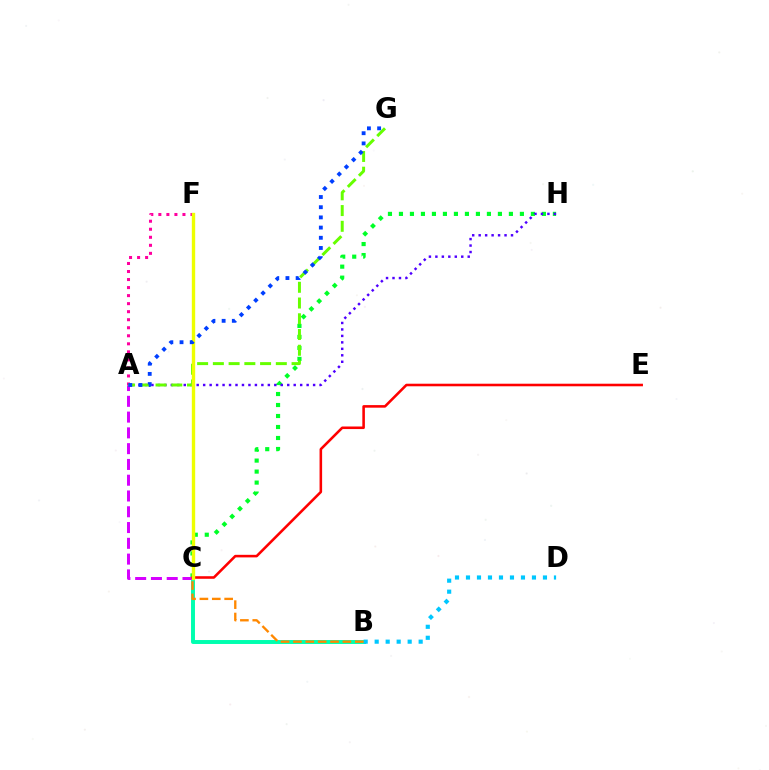{('C', 'H'): [{'color': '#00ff27', 'line_style': 'dotted', 'thickness': 2.99}], ('B', 'C'): [{'color': '#00ffaf', 'line_style': 'solid', 'thickness': 2.84}, {'color': '#ff8800', 'line_style': 'dashed', 'thickness': 1.68}], ('A', 'H'): [{'color': '#4f00ff', 'line_style': 'dotted', 'thickness': 1.76}], ('A', 'F'): [{'color': '#ff00a0', 'line_style': 'dotted', 'thickness': 2.18}], ('A', 'C'): [{'color': '#d600ff', 'line_style': 'dashed', 'thickness': 2.14}], ('A', 'G'): [{'color': '#66ff00', 'line_style': 'dashed', 'thickness': 2.14}, {'color': '#003fff', 'line_style': 'dotted', 'thickness': 2.77}], ('B', 'D'): [{'color': '#00c7ff', 'line_style': 'dotted', 'thickness': 2.99}], ('C', 'E'): [{'color': '#ff0000', 'line_style': 'solid', 'thickness': 1.85}], ('C', 'F'): [{'color': '#eeff00', 'line_style': 'solid', 'thickness': 2.42}]}